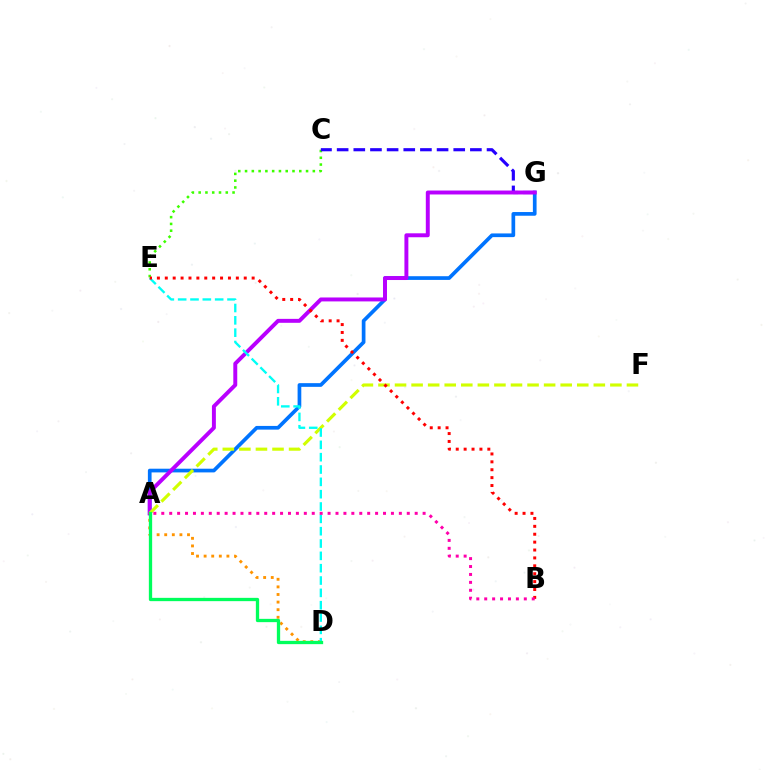{('C', 'E'): [{'color': '#3dff00', 'line_style': 'dotted', 'thickness': 1.84}], ('A', 'G'): [{'color': '#0074ff', 'line_style': 'solid', 'thickness': 2.66}, {'color': '#b900ff', 'line_style': 'solid', 'thickness': 2.83}], ('C', 'G'): [{'color': '#2500ff', 'line_style': 'dashed', 'thickness': 2.26}], ('A', 'D'): [{'color': '#ff9400', 'line_style': 'dotted', 'thickness': 2.06}, {'color': '#00ff5c', 'line_style': 'solid', 'thickness': 2.37}], ('A', 'F'): [{'color': '#d1ff00', 'line_style': 'dashed', 'thickness': 2.25}], ('D', 'E'): [{'color': '#00fff6', 'line_style': 'dashed', 'thickness': 1.68}], ('B', 'E'): [{'color': '#ff0000', 'line_style': 'dotted', 'thickness': 2.15}], ('A', 'B'): [{'color': '#ff00ac', 'line_style': 'dotted', 'thickness': 2.15}]}